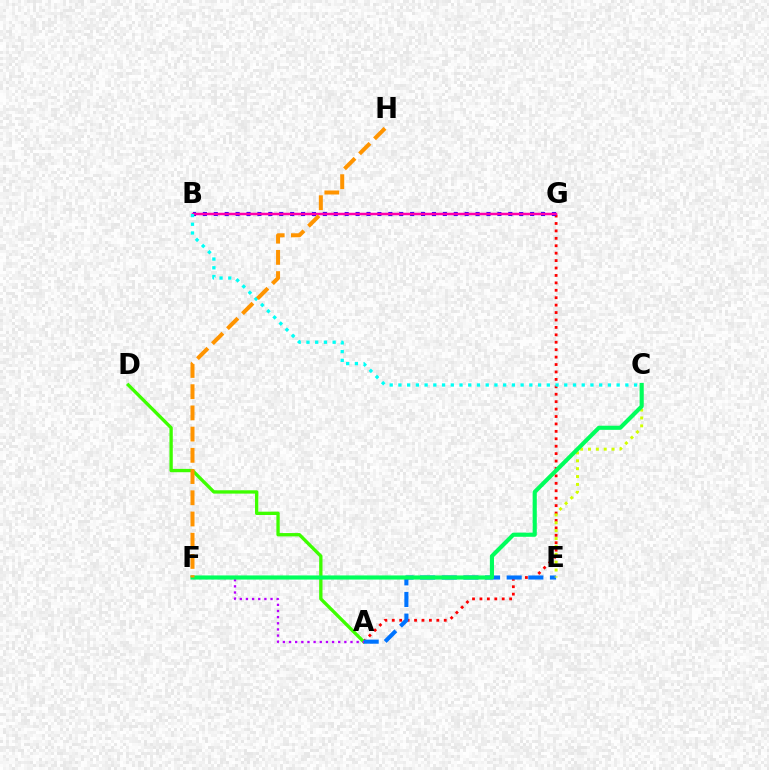{('A', 'G'): [{'color': '#ff0000', 'line_style': 'dotted', 'thickness': 2.02}], ('A', 'D'): [{'color': '#3dff00', 'line_style': 'solid', 'thickness': 2.4}], ('A', 'E'): [{'color': '#0074ff', 'line_style': 'dashed', 'thickness': 2.94}], ('B', 'G'): [{'color': '#2500ff', 'line_style': 'dotted', 'thickness': 2.96}, {'color': '#ff00ac', 'line_style': 'solid', 'thickness': 1.8}], ('A', 'F'): [{'color': '#b900ff', 'line_style': 'dotted', 'thickness': 1.67}], ('C', 'E'): [{'color': '#d1ff00', 'line_style': 'dotted', 'thickness': 2.14}], ('B', 'C'): [{'color': '#00fff6', 'line_style': 'dotted', 'thickness': 2.37}], ('C', 'F'): [{'color': '#00ff5c', 'line_style': 'solid', 'thickness': 2.97}], ('F', 'H'): [{'color': '#ff9400', 'line_style': 'dashed', 'thickness': 2.88}]}